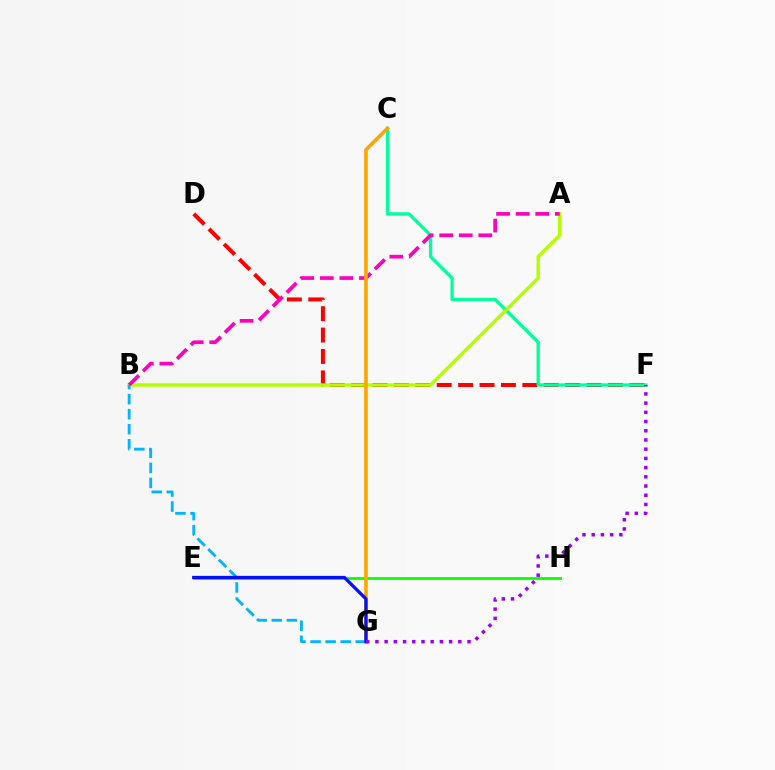{('D', 'F'): [{'color': '#ff0000', 'line_style': 'dashed', 'thickness': 2.91}], ('C', 'F'): [{'color': '#00ff9d', 'line_style': 'solid', 'thickness': 2.36}], ('A', 'B'): [{'color': '#b3ff00', 'line_style': 'solid', 'thickness': 2.48}, {'color': '#ff00bd', 'line_style': 'dashed', 'thickness': 2.66}], ('E', 'H'): [{'color': '#08ff00', 'line_style': 'solid', 'thickness': 1.98}], ('C', 'G'): [{'color': '#ffa500', 'line_style': 'solid', 'thickness': 2.61}], ('B', 'G'): [{'color': '#00b5ff', 'line_style': 'dashed', 'thickness': 2.04}], ('E', 'G'): [{'color': '#0010ff', 'line_style': 'solid', 'thickness': 2.35}], ('F', 'G'): [{'color': '#9b00ff', 'line_style': 'dotted', 'thickness': 2.5}]}